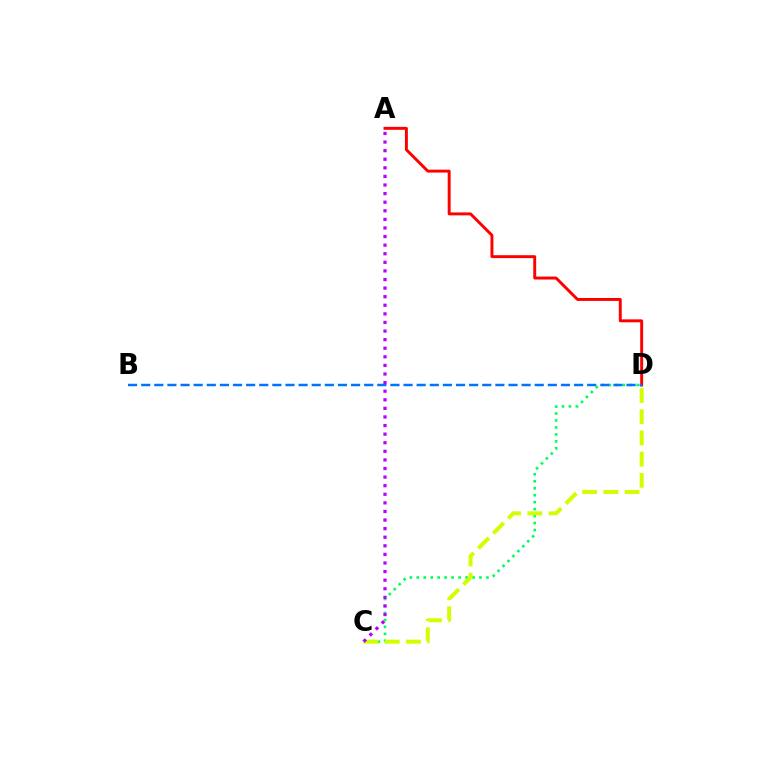{('A', 'D'): [{'color': '#ff0000', 'line_style': 'solid', 'thickness': 2.11}], ('C', 'D'): [{'color': '#00ff5c', 'line_style': 'dotted', 'thickness': 1.89}, {'color': '#d1ff00', 'line_style': 'dashed', 'thickness': 2.88}], ('B', 'D'): [{'color': '#0074ff', 'line_style': 'dashed', 'thickness': 1.78}], ('A', 'C'): [{'color': '#b900ff', 'line_style': 'dotted', 'thickness': 2.33}]}